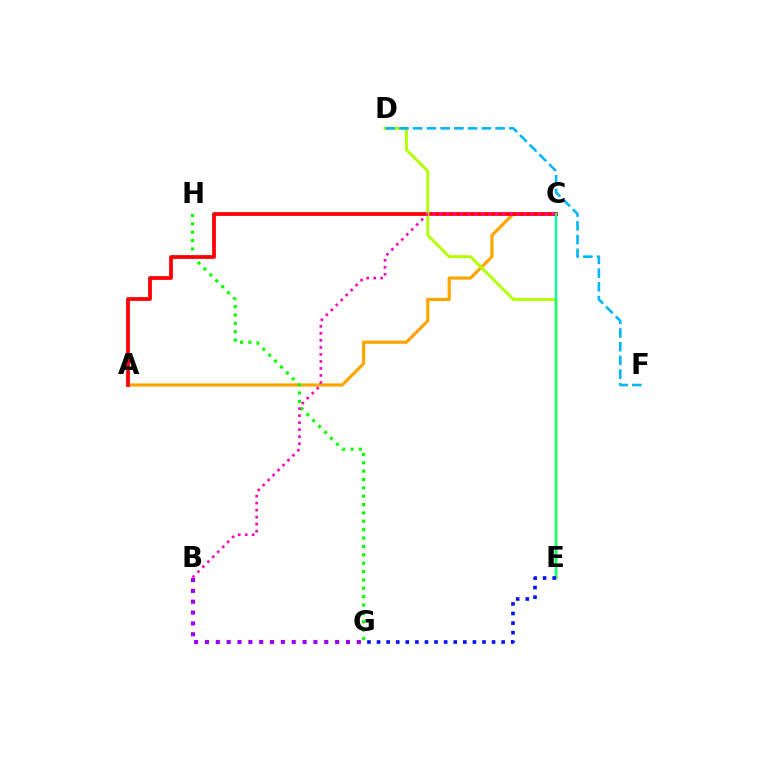{('A', 'C'): [{'color': '#ffa500', 'line_style': 'solid', 'thickness': 2.3}, {'color': '#ff0000', 'line_style': 'solid', 'thickness': 2.71}], ('G', 'H'): [{'color': '#08ff00', 'line_style': 'dotted', 'thickness': 2.27}], ('D', 'E'): [{'color': '#b3ff00', 'line_style': 'solid', 'thickness': 2.1}], ('B', 'C'): [{'color': '#ff00bd', 'line_style': 'dotted', 'thickness': 1.9}], ('C', 'E'): [{'color': '#00ff9d', 'line_style': 'solid', 'thickness': 1.73}], ('E', 'G'): [{'color': '#0010ff', 'line_style': 'dotted', 'thickness': 2.6}], ('D', 'F'): [{'color': '#00b5ff', 'line_style': 'dashed', 'thickness': 1.87}], ('B', 'G'): [{'color': '#9b00ff', 'line_style': 'dotted', 'thickness': 2.95}]}